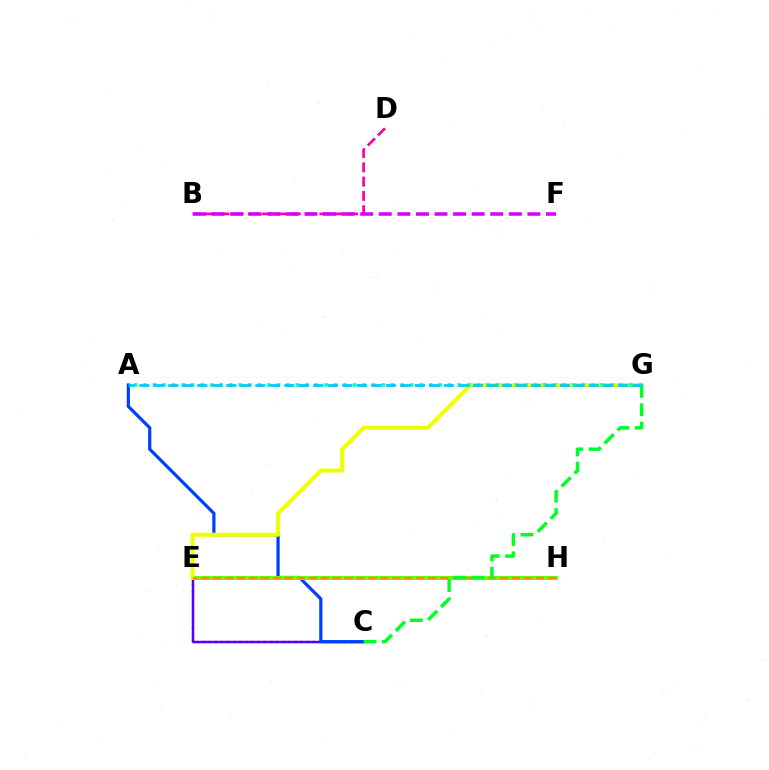{('C', 'E'): [{'color': '#ff0000', 'line_style': 'dotted', 'thickness': 1.66}, {'color': '#4f00ff', 'line_style': 'solid', 'thickness': 1.77}], ('B', 'D'): [{'color': '#ff00a0', 'line_style': 'dashed', 'thickness': 1.94}], ('A', 'C'): [{'color': '#003fff', 'line_style': 'solid', 'thickness': 2.3}], ('E', 'H'): [{'color': '#66ff00', 'line_style': 'solid', 'thickness': 2.85}, {'color': '#ff8800', 'line_style': 'dashed', 'thickness': 1.62}], ('E', 'G'): [{'color': '#eeff00', 'line_style': 'solid', 'thickness': 2.88}], ('C', 'G'): [{'color': '#00ff27', 'line_style': 'dashed', 'thickness': 2.5}], ('B', 'F'): [{'color': '#d600ff', 'line_style': 'dashed', 'thickness': 2.52}], ('A', 'G'): [{'color': '#00ffaf', 'line_style': 'dotted', 'thickness': 2.59}, {'color': '#00c7ff', 'line_style': 'dashed', 'thickness': 1.97}]}